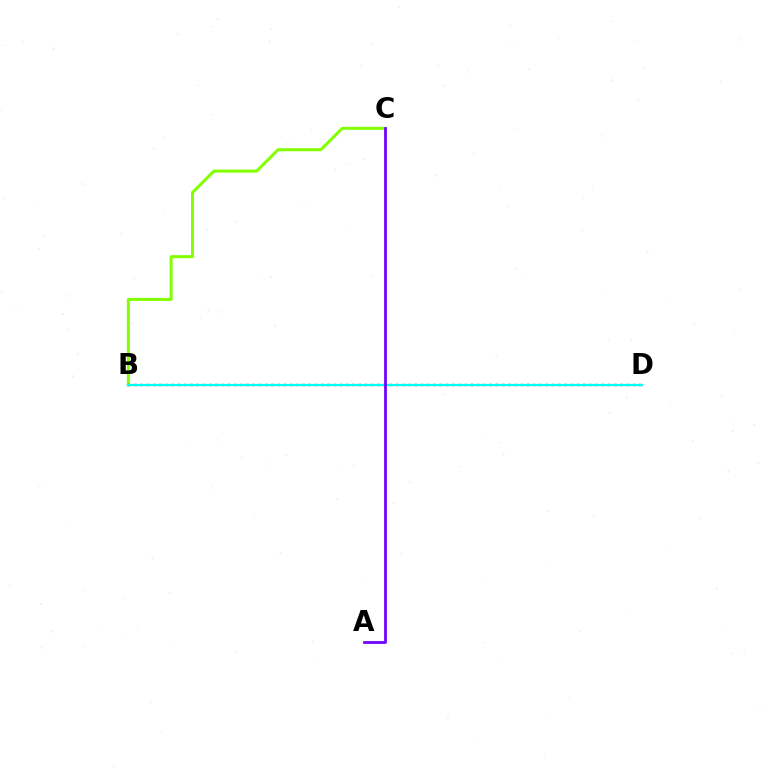{('B', 'C'): [{'color': '#84ff00', 'line_style': 'solid', 'thickness': 2.17}], ('B', 'D'): [{'color': '#ff0000', 'line_style': 'dotted', 'thickness': 1.69}, {'color': '#00fff6', 'line_style': 'solid', 'thickness': 1.62}], ('A', 'C'): [{'color': '#7200ff', 'line_style': 'solid', 'thickness': 1.98}]}